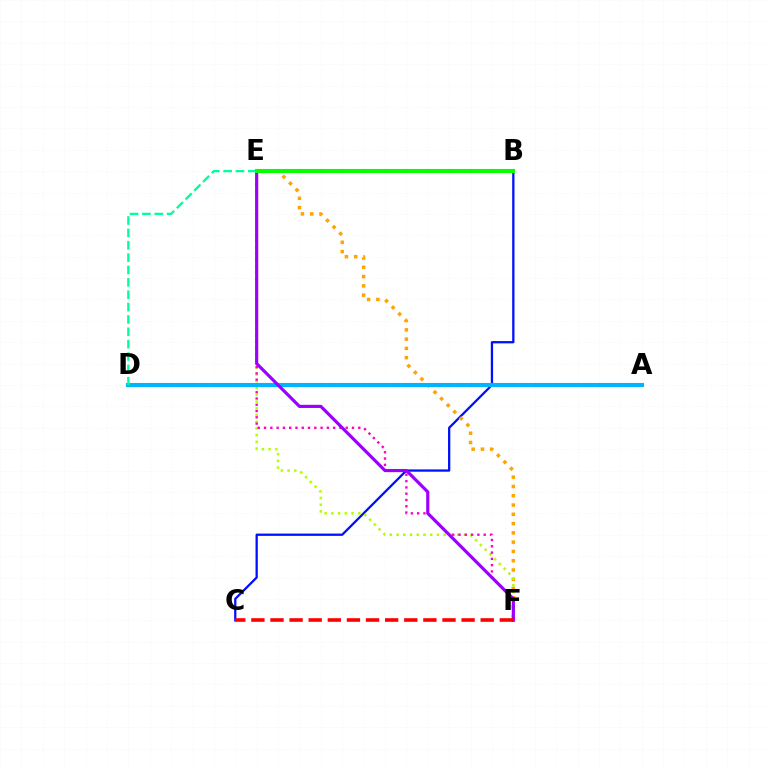{('B', 'C'): [{'color': '#0010ff', 'line_style': 'solid', 'thickness': 1.64}], ('E', 'F'): [{'color': '#ffa500', 'line_style': 'dotted', 'thickness': 2.52}, {'color': '#b3ff00', 'line_style': 'dotted', 'thickness': 1.83}, {'color': '#ff00bd', 'line_style': 'dotted', 'thickness': 1.71}, {'color': '#9b00ff', 'line_style': 'solid', 'thickness': 2.28}], ('A', 'D'): [{'color': '#00b5ff', 'line_style': 'solid', 'thickness': 2.94}], ('C', 'F'): [{'color': '#ff0000', 'line_style': 'dashed', 'thickness': 2.6}], ('D', 'E'): [{'color': '#00ff9d', 'line_style': 'dashed', 'thickness': 1.68}], ('B', 'E'): [{'color': '#08ff00', 'line_style': 'solid', 'thickness': 2.96}]}